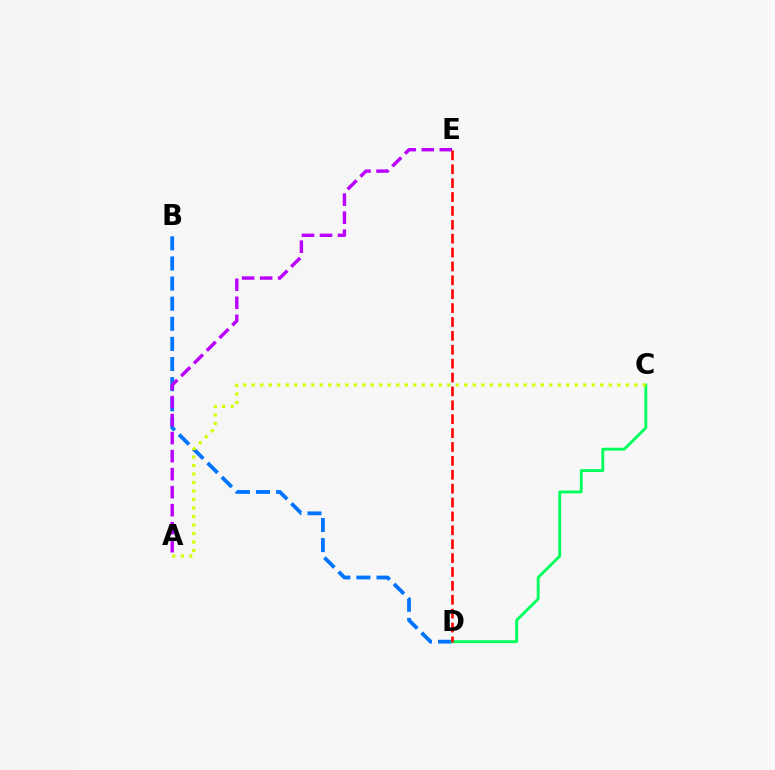{('B', 'D'): [{'color': '#0074ff', 'line_style': 'dashed', 'thickness': 2.73}], ('C', 'D'): [{'color': '#00ff5c', 'line_style': 'solid', 'thickness': 2.06}], ('A', 'E'): [{'color': '#b900ff', 'line_style': 'dashed', 'thickness': 2.45}], ('A', 'C'): [{'color': '#d1ff00', 'line_style': 'dotted', 'thickness': 2.31}], ('D', 'E'): [{'color': '#ff0000', 'line_style': 'dashed', 'thickness': 1.89}]}